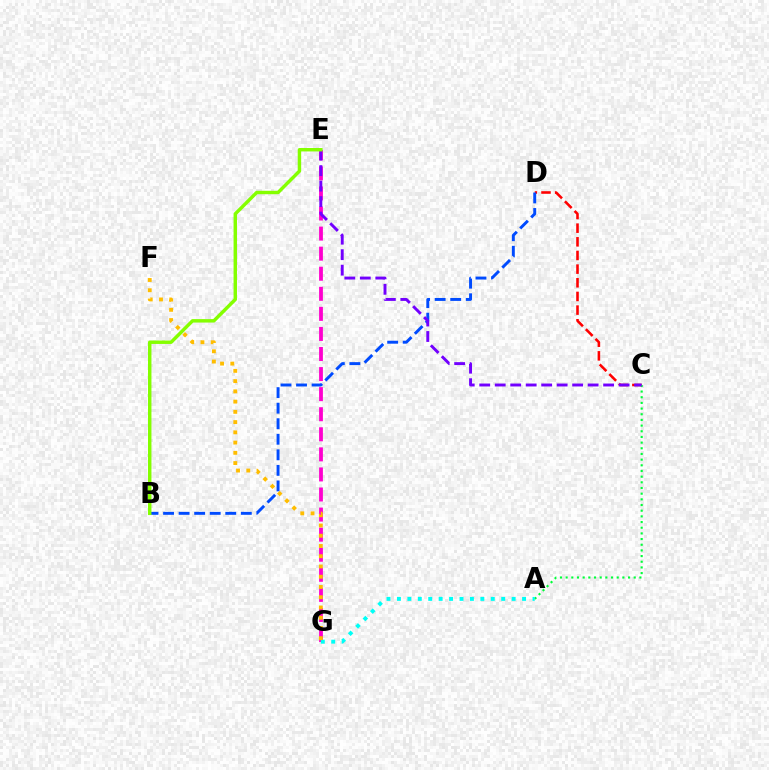{('E', 'G'): [{'color': '#ff00cf', 'line_style': 'dashed', 'thickness': 2.73}], ('C', 'D'): [{'color': '#ff0000', 'line_style': 'dashed', 'thickness': 1.86}], ('A', 'C'): [{'color': '#00ff39', 'line_style': 'dotted', 'thickness': 1.54}], ('B', 'D'): [{'color': '#004bff', 'line_style': 'dashed', 'thickness': 2.11}], ('C', 'E'): [{'color': '#7200ff', 'line_style': 'dashed', 'thickness': 2.1}], ('A', 'G'): [{'color': '#00fff6', 'line_style': 'dotted', 'thickness': 2.83}], ('B', 'E'): [{'color': '#84ff00', 'line_style': 'solid', 'thickness': 2.48}], ('F', 'G'): [{'color': '#ffbd00', 'line_style': 'dotted', 'thickness': 2.78}]}